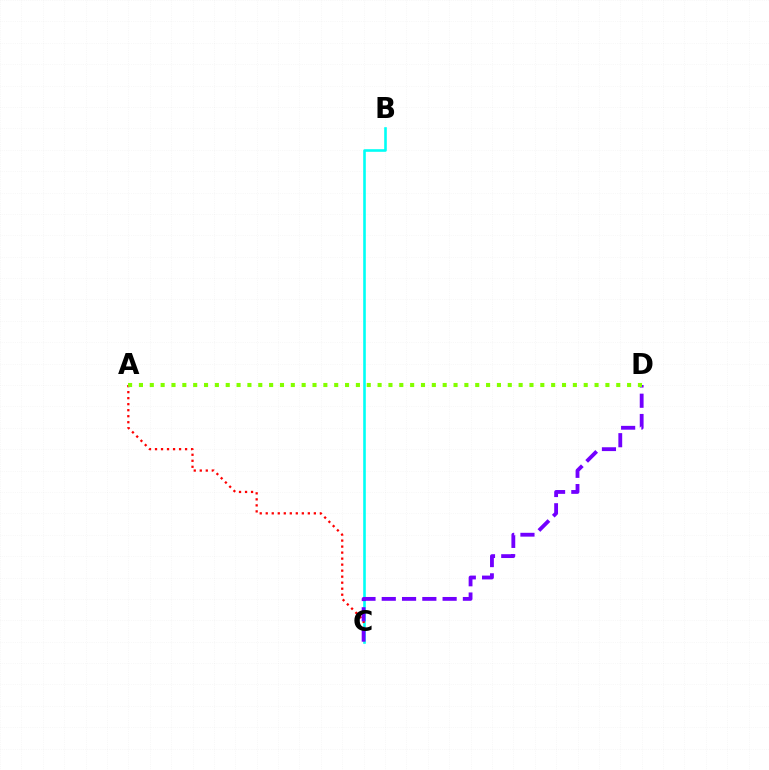{('B', 'C'): [{'color': '#00fff6', 'line_style': 'solid', 'thickness': 1.88}], ('A', 'C'): [{'color': '#ff0000', 'line_style': 'dotted', 'thickness': 1.63}], ('C', 'D'): [{'color': '#7200ff', 'line_style': 'dashed', 'thickness': 2.76}], ('A', 'D'): [{'color': '#84ff00', 'line_style': 'dotted', 'thickness': 2.95}]}